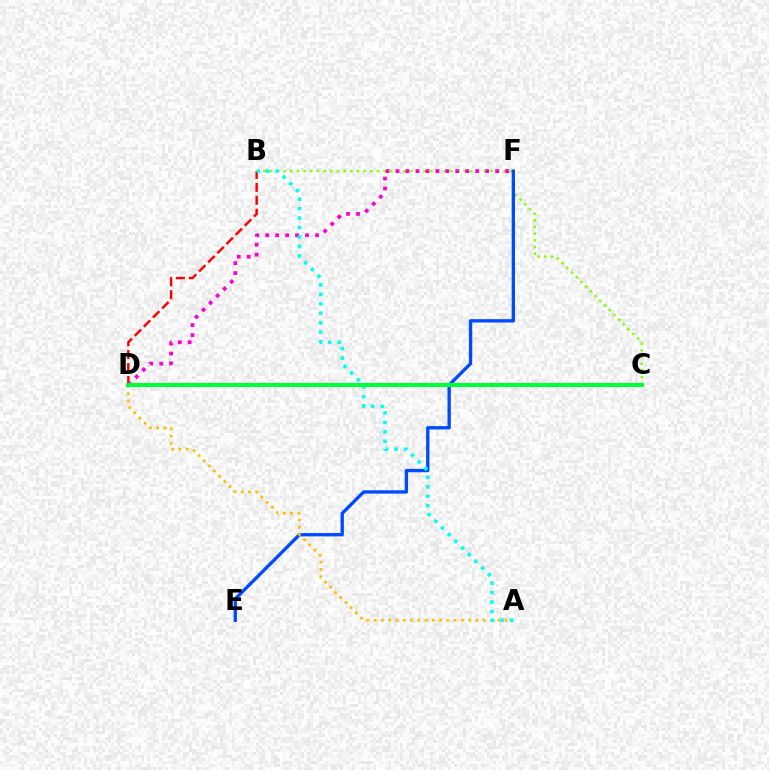{('B', 'C'): [{'color': '#84ff00', 'line_style': 'dotted', 'thickness': 1.81}], ('B', 'D'): [{'color': '#ff0000', 'line_style': 'dashed', 'thickness': 1.76}], ('E', 'F'): [{'color': '#004bff', 'line_style': 'solid', 'thickness': 2.4}], ('C', 'D'): [{'color': '#7200ff', 'line_style': 'dotted', 'thickness': 2.03}, {'color': '#00ff39', 'line_style': 'solid', 'thickness': 2.93}], ('A', 'D'): [{'color': '#ffbd00', 'line_style': 'dotted', 'thickness': 1.98}], ('D', 'F'): [{'color': '#ff00cf', 'line_style': 'dotted', 'thickness': 2.71}], ('A', 'B'): [{'color': '#00fff6', 'line_style': 'dotted', 'thickness': 2.57}]}